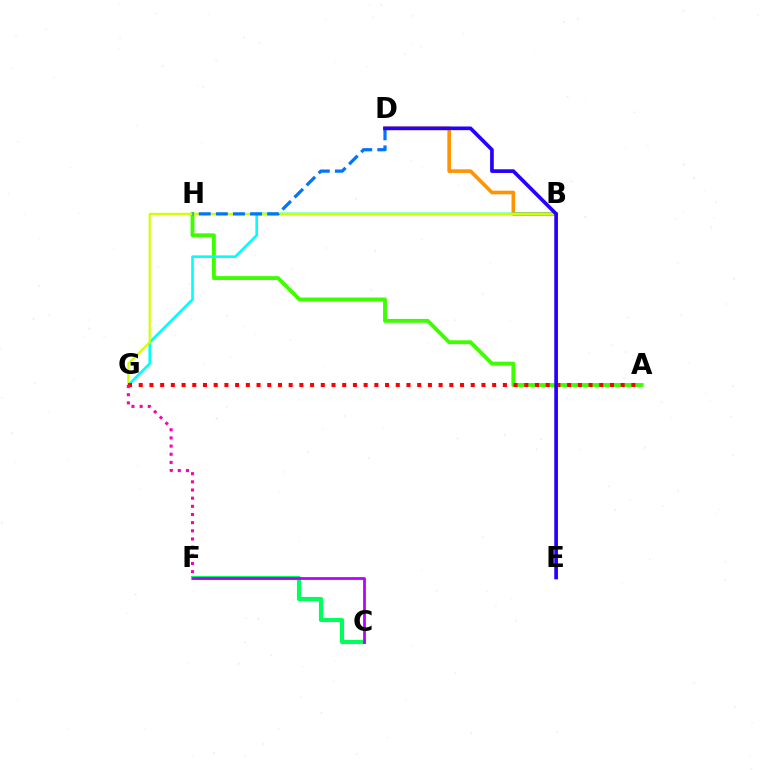{('B', 'D'): [{'color': '#ff9400', 'line_style': 'solid', 'thickness': 2.62}], ('A', 'H'): [{'color': '#3dff00', 'line_style': 'solid', 'thickness': 2.78}], ('B', 'G'): [{'color': '#00fff6', 'line_style': 'solid', 'thickness': 1.89}, {'color': '#d1ff00', 'line_style': 'solid', 'thickness': 1.57}], ('A', 'G'): [{'color': '#ff0000', 'line_style': 'dotted', 'thickness': 2.91}], ('C', 'F'): [{'color': '#00ff5c', 'line_style': 'solid', 'thickness': 2.98}, {'color': '#b900ff', 'line_style': 'solid', 'thickness': 1.99}], ('D', 'H'): [{'color': '#0074ff', 'line_style': 'dashed', 'thickness': 2.32}], ('D', 'E'): [{'color': '#2500ff', 'line_style': 'solid', 'thickness': 2.65}], ('F', 'G'): [{'color': '#ff00ac', 'line_style': 'dotted', 'thickness': 2.22}]}